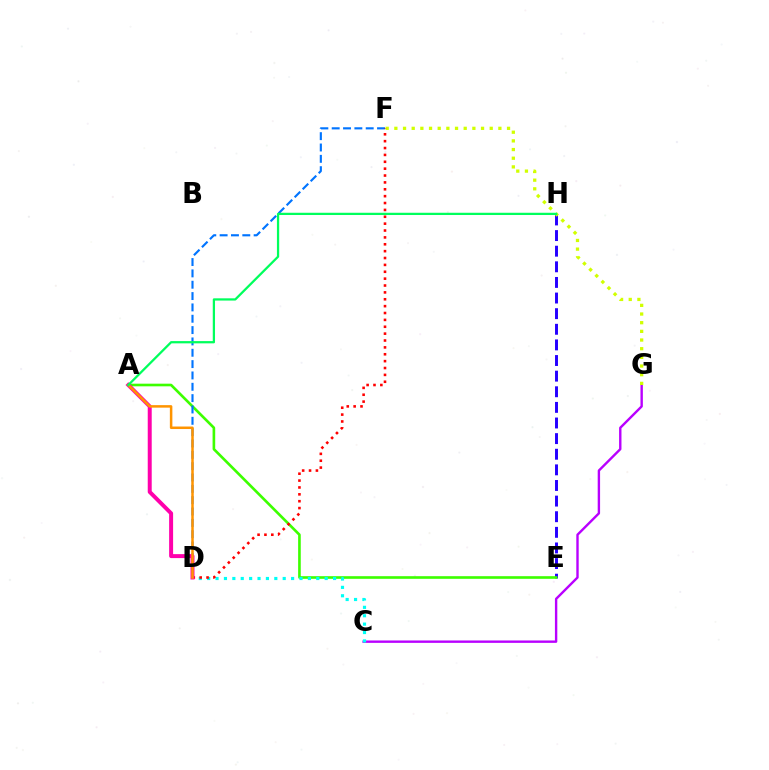{('C', 'G'): [{'color': '#b900ff', 'line_style': 'solid', 'thickness': 1.72}], ('E', 'H'): [{'color': '#2500ff', 'line_style': 'dashed', 'thickness': 2.12}], ('A', 'E'): [{'color': '#3dff00', 'line_style': 'solid', 'thickness': 1.9}], ('D', 'F'): [{'color': '#0074ff', 'line_style': 'dashed', 'thickness': 1.54}, {'color': '#ff0000', 'line_style': 'dotted', 'thickness': 1.87}], ('F', 'G'): [{'color': '#d1ff00', 'line_style': 'dotted', 'thickness': 2.35}], ('C', 'D'): [{'color': '#00fff6', 'line_style': 'dotted', 'thickness': 2.28}], ('A', 'D'): [{'color': '#ff00ac', 'line_style': 'solid', 'thickness': 2.86}, {'color': '#ff9400', 'line_style': 'solid', 'thickness': 1.81}], ('A', 'H'): [{'color': '#00ff5c', 'line_style': 'solid', 'thickness': 1.63}]}